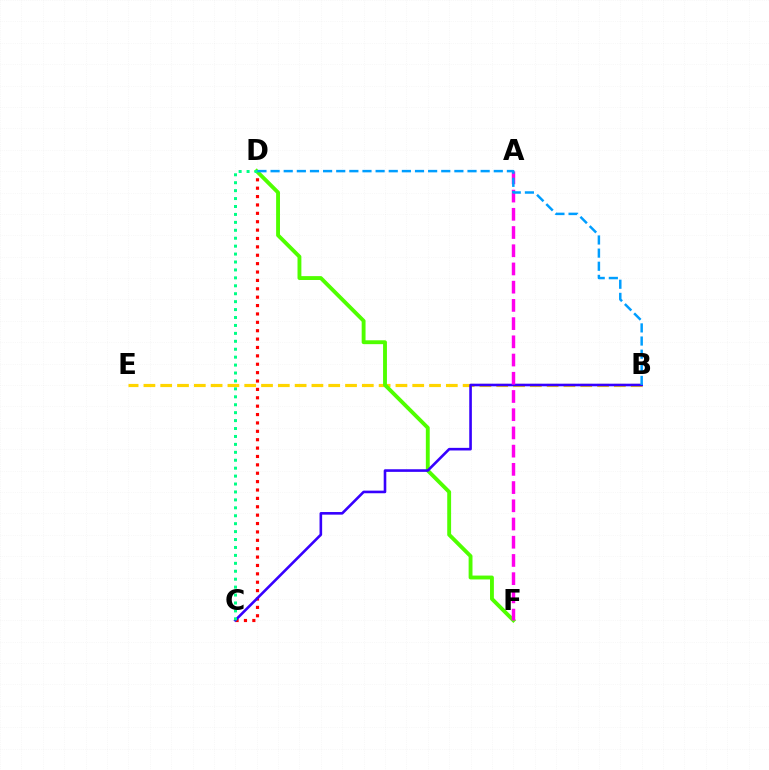{('B', 'E'): [{'color': '#ffd500', 'line_style': 'dashed', 'thickness': 2.28}], ('C', 'D'): [{'color': '#ff0000', 'line_style': 'dotted', 'thickness': 2.28}, {'color': '#00ff86', 'line_style': 'dotted', 'thickness': 2.15}], ('D', 'F'): [{'color': '#4fff00', 'line_style': 'solid', 'thickness': 2.78}], ('B', 'C'): [{'color': '#3700ff', 'line_style': 'solid', 'thickness': 1.88}], ('A', 'F'): [{'color': '#ff00ed', 'line_style': 'dashed', 'thickness': 2.47}], ('B', 'D'): [{'color': '#009eff', 'line_style': 'dashed', 'thickness': 1.78}]}